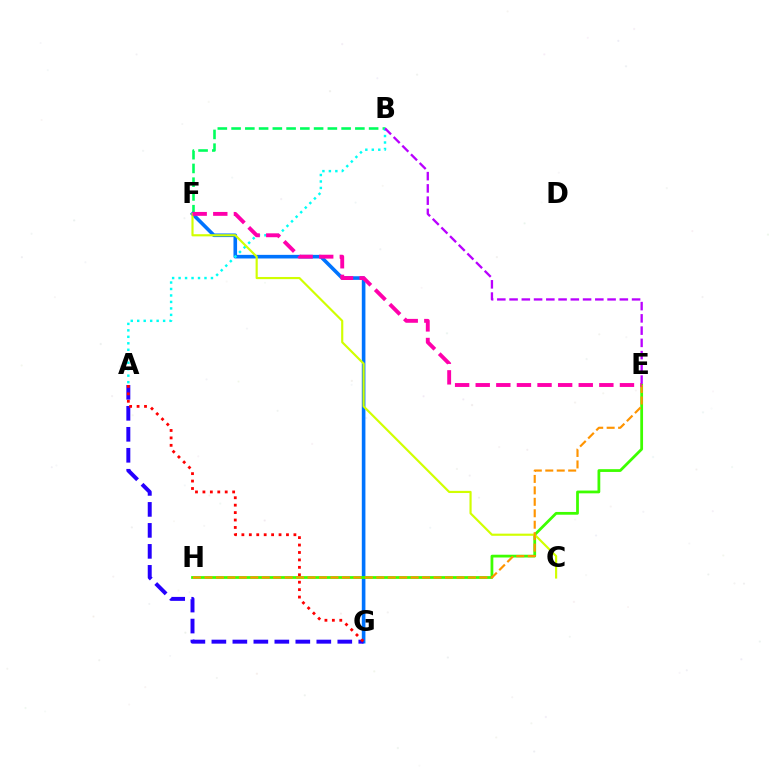{('B', 'F'): [{'color': '#00ff5c', 'line_style': 'dashed', 'thickness': 1.87}], ('F', 'G'): [{'color': '#0074ff', 'line_style': 'solid', 'thickness': 2.6}], ('A', 'B'): [{'color': '#00fff6', 'line_style': 'dotted', 'thickness': 1.76}], ('A', 'G'): [{'color': '#2500ff', 'line_style': 'dashed', 'thickness': 2.85}, {'color': '#ff0000', 'line_style': 'dotted', 'thickness': 2.02}], ('E', 'H'): [{'color': '#3dff00', 'line_style': 'solid', 'thickness': 1.99}, {'color': '#ff9400', 'line_style': 'dashed', 'thickness': 1.56}], ('B', 'E'): [{'color': '#b900ff', 'line_style': 'dashed', 'thickness': 1.66}], ('C', 'F'): [{'color': '#d1ff00', 'line_style': 'solid', 'thickness': 1.55}], ('E', 'F'): [{'color': '#ff00ac', 'line_style': 'dashed', 'thickness': 2.8}]}